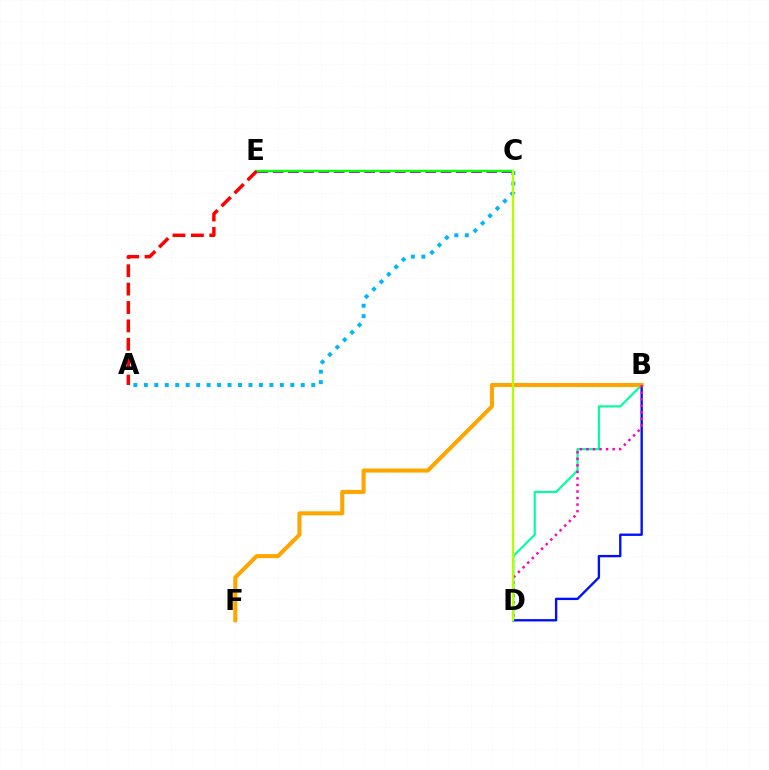{('C', 'E'): [{'color': '#9b00ff', 'line_style': 'dashed', 'thickness': 2.07}, {'color': '#08ff00', 'line_style': 'solid', 'thickness': 1.7}], ('B', 'D'): [{'color': '#00ff9d', 'line_style': 'solid', 'thickness': 1.55}, {'color': '#0010ff', 'line_style': 'solid', 'thickness': 1.7}, {'color': '#ff00bd', 'line_style': 'dotted', 'thickness': 1.78}], ('B', 'F'): [{'color': '#ffa500', 'line_style': 'solid', 'thickness': 2.92}], ('A', 'E'): [{'color': '#ff0000', 'line_style': 'dashed', 'thickness': 2.5}], ('A', 'C'): [{'color': '#00b5ff', 'line_style': 'dotted', 'thickness': 2.84}], ('C', 'D'): [{'color': '#b3ff00', 'line_style': 'solid', 'thickness': 1.67}]}